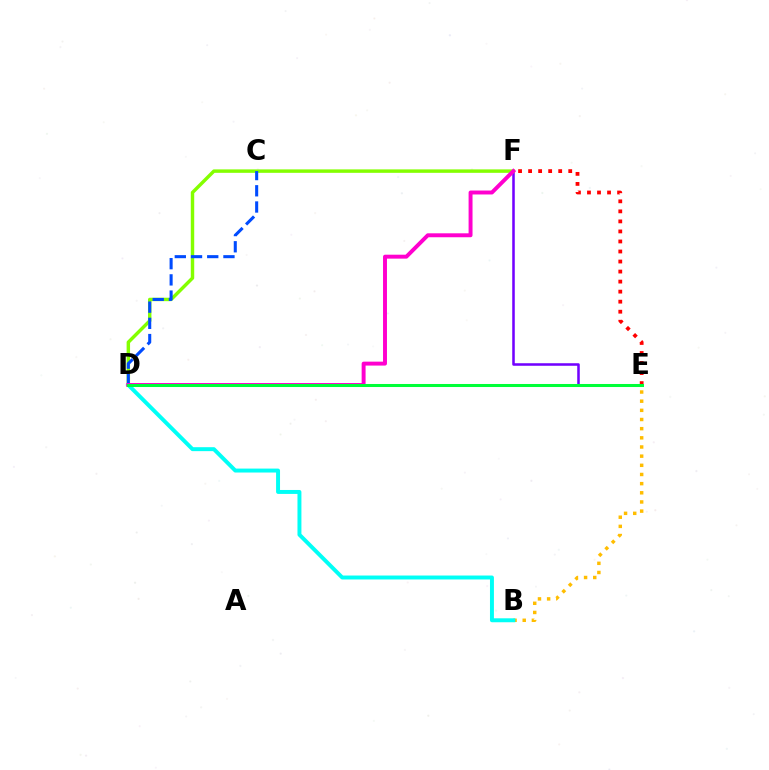{('E', 'F'): [{'color': '#7200ff', 'line_style': 'solid', 'thickness': 1.83}, {'color': '#ff0000', 'line_style': 'dotted', 'thickness': 2.73}], ('B', 'E'): [{'color': '#ffbd00', 'line_style': 'dotted', 'thickness': 2.49}], ('B', 'D'): [{'color': '#00fff6', 'line_style': 'solid', 'thickness': 2.84}], ('D', 'F'): [{'color': '#84ff00', 'line_style': 'solid', 'thickness': 2.48}, {'color': '#ff00cf', 'line_style': 'solid', 'thickness': 2.83}], ('C', 'D'): [{'color': '#004bff', 'line_style': 'dashed', 'thickness': 2.2}], ('D', 'E'): [{'color': '#00ff39', 'line_style': 'solid', 'thickness': 2.18}]}